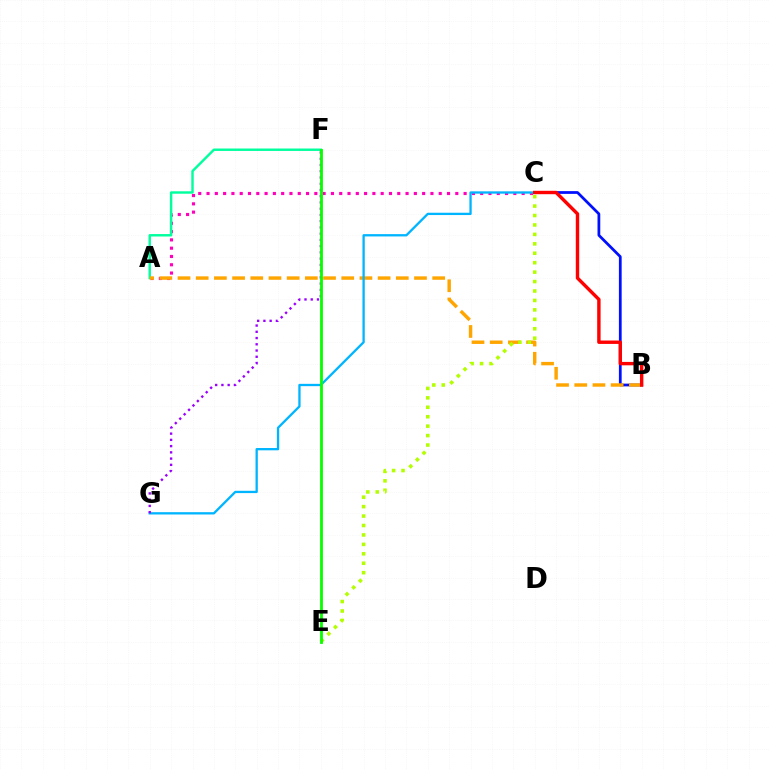{('A', 'C'): [{'color': '#ff00bd', 'line_style': 'dotted', 'thickness': 2.25}], ('B', 'C'): [{'color': '#0010ff', 'line_style': 'solid', 'thickness': 1.98}, {'color': '#ff0000', 'line_style': 'solid', 'thickness': 2.45}], ('A', 'F'): [{'color': '#00ff9d', 'line_style': 'solid', 'thickness': 1.75}], ('A', 'B'): [{'color': '#ffa500', 'line_style': 'dashed', 'thickness': 2.47}], ('C', 'G'): [{'color': '#00b5ff', 'line_style': 'solid', 'thickness': 1.66}], ('C', 'E'): [{'color': '#b3ff00', 'line_style': 'dotted', 'thickness': 2.56}], ('F', 'G'): [{'color': '#9b00ff', 'line_style': 'dotted', 'thickness': 1.7}], ('E', 'F'): [{'color': '#08ff00', 'line_style': 'solid', 'thickness': 2.04}]}